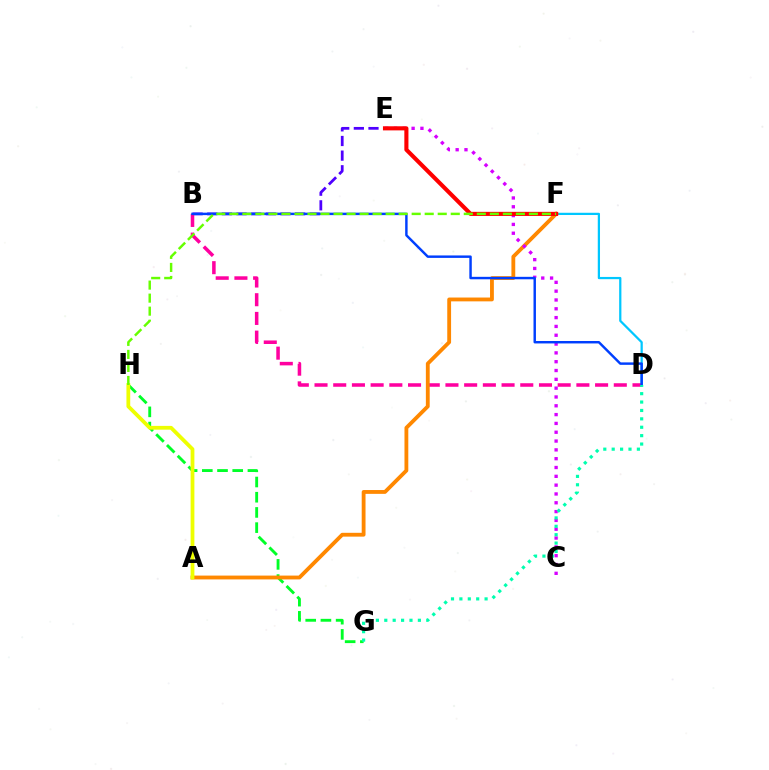{('G', 'H'): [{'color': '#00ff27', 'line_style': 'dashed', 'thickness': 2.07}], ('D', 'F'): [{'color': '#00c7ff', 'line_style': 'solid', 'thickness': 1.61}], ('B', 'E'): [{'color': '#4f00ff', 'line_style': 'dashed', 'thickness': 1.99}], ('B', 'D'): [{'color': '#ff00a0', 'line_style': 'dashed', 'thickness': 2.54}, {'color': '#003fff', 'line_style': 'solid', 'thickness': 1.76}], ('A', 'F'): [{'color': '#ff8800', 'line_style': 'solid', 'thickness': 2.76}], ('C', 'E'): [{'color': '#d600ff', 'line_style': 'dotted', 'thickness': 2.4}], ('A', 'H'): [{'color': '#eeff00', 'line_style': 'solid', 'thickness': 2.72}], ('E', 'F'): [{'color': '#ff0000', 'line_style': 'solid', 'thickness': 2.95}], ('F', 'H'): [{'color': '#66ff00', 'line_style': 'dashed', 'thickness': 1.77}], ('D', 'G'): [{'color': '#00ffaf', 'line_style': 'dotted', 'thickness': 2.28}]}